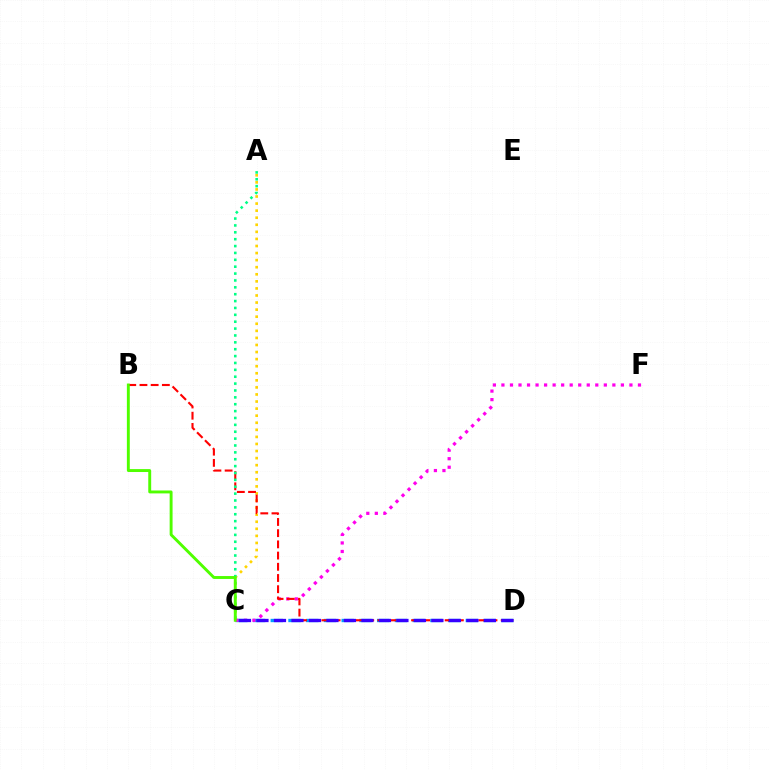{('C', 'D'): [{'color': '#009eff', 'line_style': 'dashed', 'thickness': 2.41}, {'color': '#3700ff', 'line_style': 'dashed', 'thickness': 2.38}], ('A', 'C'): [{'color': '#ffd500', 'line_style': 'dotted', 'thickness': 1.92}, {'color': '#00ff86', 'line_style': 'dotted', 'thickness': 1.87}], ('C', 'F'): [{'color': '#ff00ed', 'line_style': 'dotted', 'thickness': 2.32}], ('B', 'D'): [{'color': '#ff0000', 'line_style': 'dashed', 'thickness': 1.52}], ('B', 'C'): [{'color': '#4fff00', 'line_style': 'solid', 'thickness': 2.1}]}